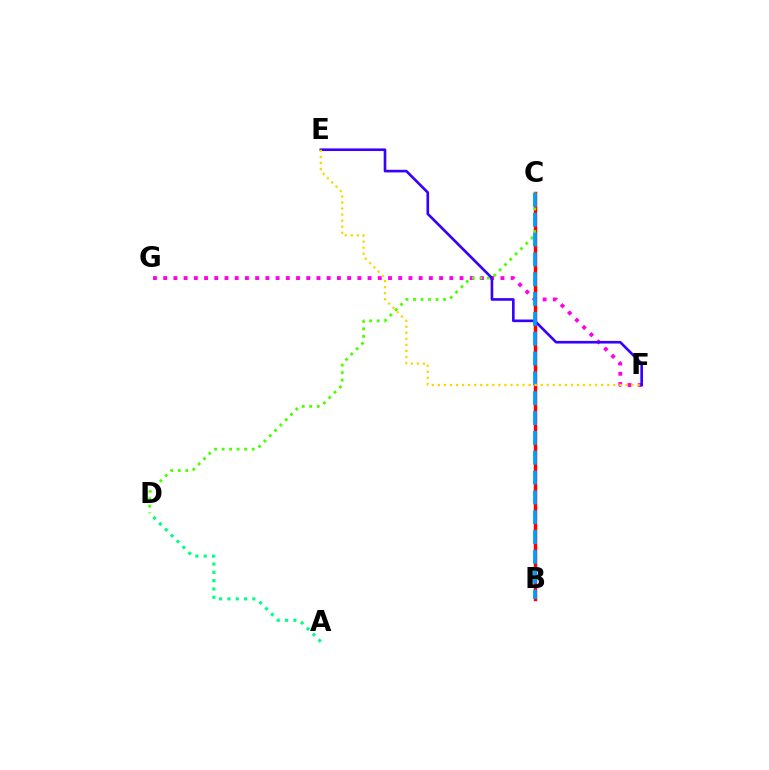{('F', 'G'): [{'color': '#ff00ed', 'line_style': 'dotted', 'thickness': 2.78}], ('A', 'D'): [{'color': '#00ff86', 'line_style': 'dotted', 'thickness': 2.26}], ('B', 'C'): [{'color': '#ff0000', 'line_style': 'solid', 'thickness': 2.5}, {'color': '#009eff', 'line_style': 'dashed', 'thickness': 2.69}], ('C', 'D'): [{'color': '#4fff00', 'line_style': 'dotted', 'thickness': 2.05}], ('E', 'F'): [{'color': '#3700ff', 'line_style': 'solid', 'thickness': 1.9}, {'color': '#ffd500', 'line_style': 'dotted', 'thickness': 1.64}]}